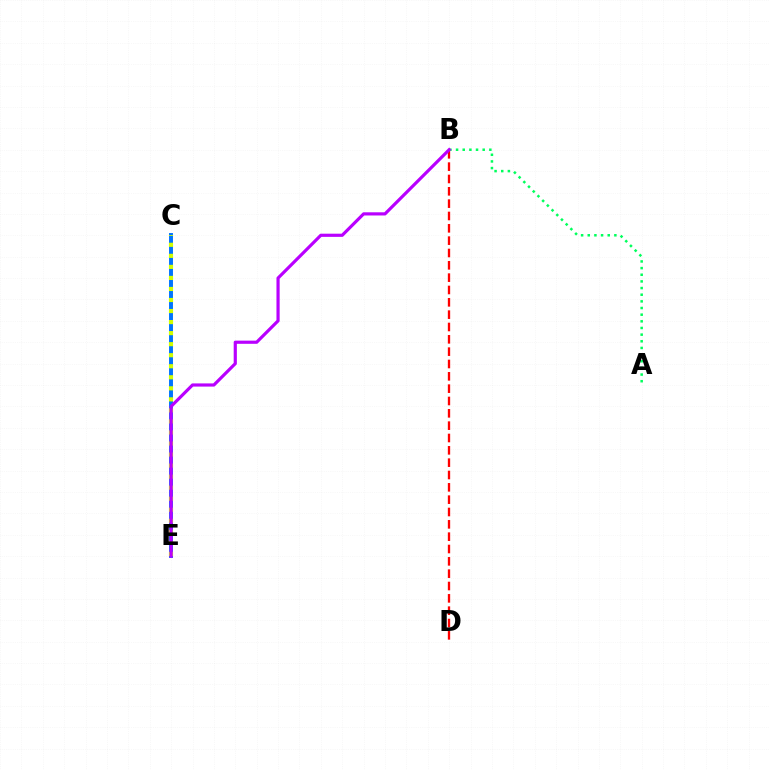{('C', 'E'): [{'color': '#0074ff', 'line_style': 'solid', 'thickness': 2.83}, {'color': '#d1ff00', 'line_style': 'dotted', 'thickness': 3.0}], ('B', 'D'): [{'color': '#ff0000', 'line_style': 'dashed', 'thickness': 1.68}], ('A', 'B'): [{'color': '#00ff5c', 'line_style': 'dotted', 'thickness': 1.81}], ('B', 'E'): [{'color': '#b900ff', 'line_style': 'solid', 'thickness': 2.29}]}